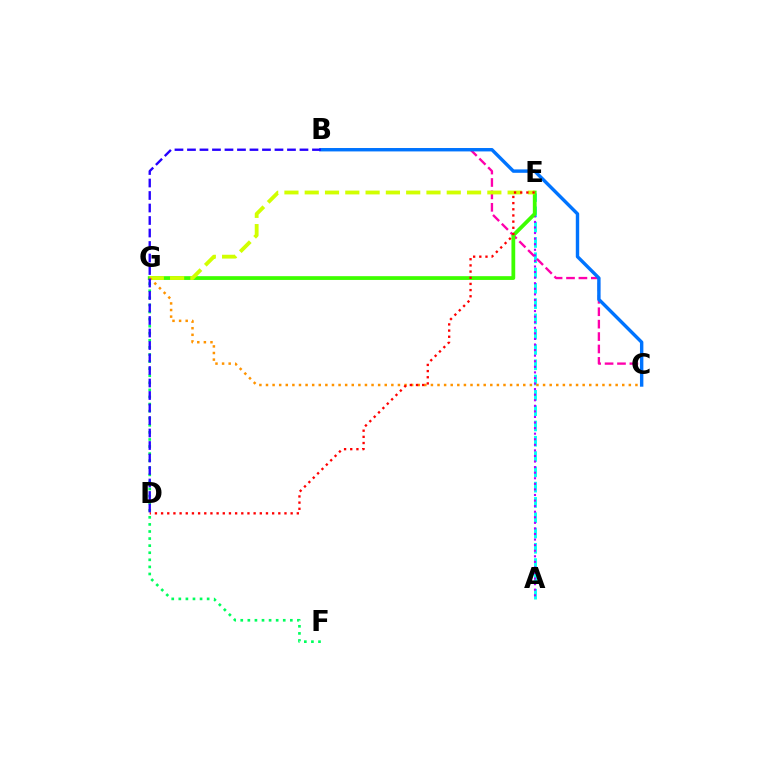{('A', 'E'): [{'color': '#00fff6', 'line_style': 'dashed', 'thickness': 2.08}, {'color': '#b900ff', 'line_style': 'dotted', 'thickness': 1.51}], ('B', 'C'): [{'color': '#ff00ac', 'line_style': 'dashed', 'thickness': 1.69}, {'color': '#0074ff', 'line_style': 'solid', 'thickness': 2.45}], ('E', 'G'): [{'color': '#3dff00', 'line_style': 'solid', 'thickness': 2.72}, {'color': '#d1ff00', 'line_style': 'dashed', 'thickness': 2.76}], ('C', 'G'): [{'color': '#ff9400', 'line_style': 'dotted', 'thickness': 1.79}], ('F', 'G'): [{'color': '#00ff5c', 'line_style': 'dotted', 'thickness': 1.92}], ('D', 'E'): [{'color': '#ff0000', 'line_style': 'dotted', 'thickness': 1.68}], ('B', 'D'): [{'color': '#2500ff', 'line_style': 'dashed', 'thickness': 1.7}]}